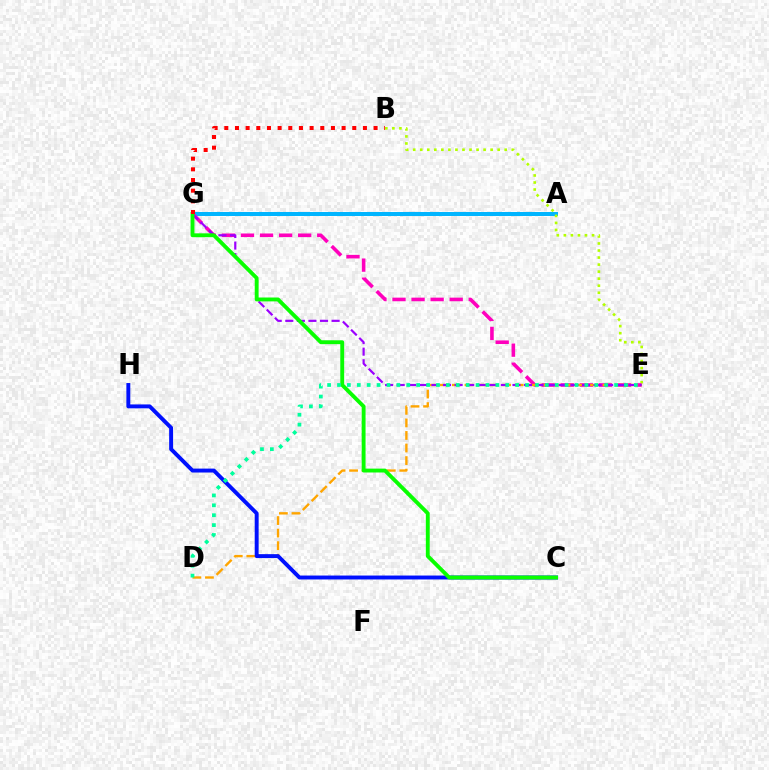{('A', 'G'): [{'color': '#00b5ff', 'line_style': 'solid', 'thickness': 2.87}], ('B', 'E'): [{'color': '#b3ff00', 'line_style': 'dotted', 'thickness': 1.91}], ('E', 'G'): [{'color': '#ff00bd', 'line_style': 'dashed', 'thickness': 2.59}, {'color': '#9b00ff', 'line_style': 'dashed', 'thickness': 1.57}], ('D', 'E'): [{'color': '#ffa500', 'line_style': 'dashed', 'thickness': 1.71}, {'color': '#00ff9d', 'line_style': 'dotted', 'thickness': 2.69}], ('C', 'H'): [{'color': '#0010ff', 'line_style': 'solid', 'thickness': 2.83}], ('C', 'G'): [{'color': '#08ff00', 'line_style': 'solid', 'thickness': 2.79}], ('B', 'G'): [{'color': '#ff0000', 'line_style': 'dotted', 'thickness': 2.9}]}